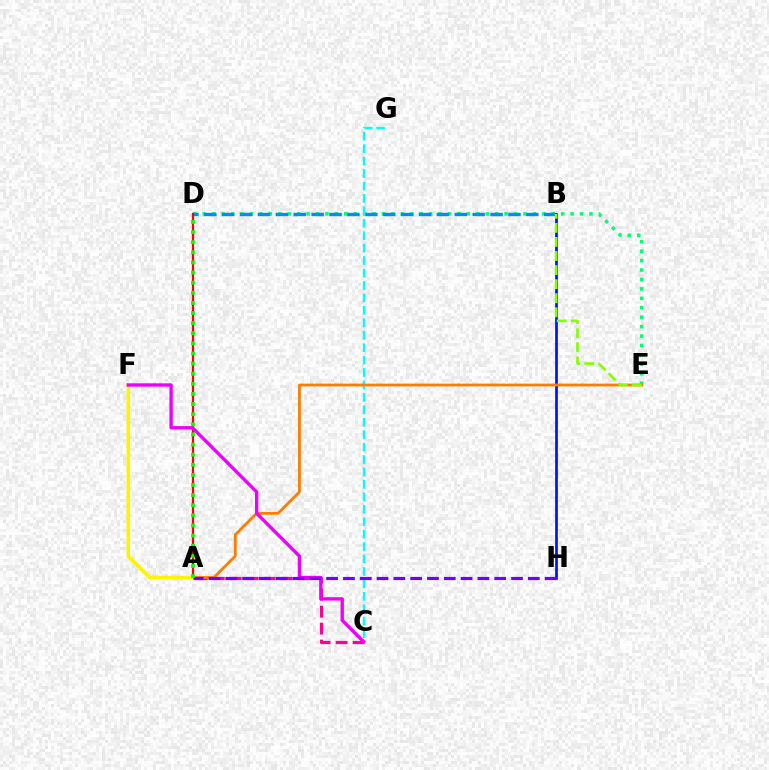{('A', 'C'): [{'color': '#ff0094', 'line_style': 'dashed', 'thickness': 2.31}], ('D', 'E'): [{'color': '#00ff74', 'line_style': 'dotted', 'thickness': 2.56}], ('B', 'D'): [{'color': '#008cff', 'line_style': 'dashed', 'thickness': 2.43}], ('C', 'G'): [{'color': '#00fff6', 'line_style': 'dashed', 'thickness': 1.69}], ('B', 'H'): [{'color': '#0010ff', 'line_style': 'solid', 'thickness': 1.93}], ('A', 'E'): [{'color': '#ff7c00', 'line_style': 'solid', 'thickness': 1.99}], ('A', 'D'): [{'color': '#ff0000', 'line_style': 'solid', 'thickness': 1.58}, {'color': '#08ff00', 'line_style': 'dotted', 'thickness': 2.75}], ('A', 'F'): [{'color': '#fcf500', 'line_style': 'solid', 'thickness': 2.57}], ('B', 'E'): [{'color': '#84ff00', 'line_style': 'dashed', 'thickness': 1.91}], ('C', 'F'): [{'color': '#ee00ff', 'line_style': 'solid', 'thickness': 2.43}], ('A', 'H'): [{'color': '#7200ff', 'line_style': 'dashed', 'thickness': 2.28}]}